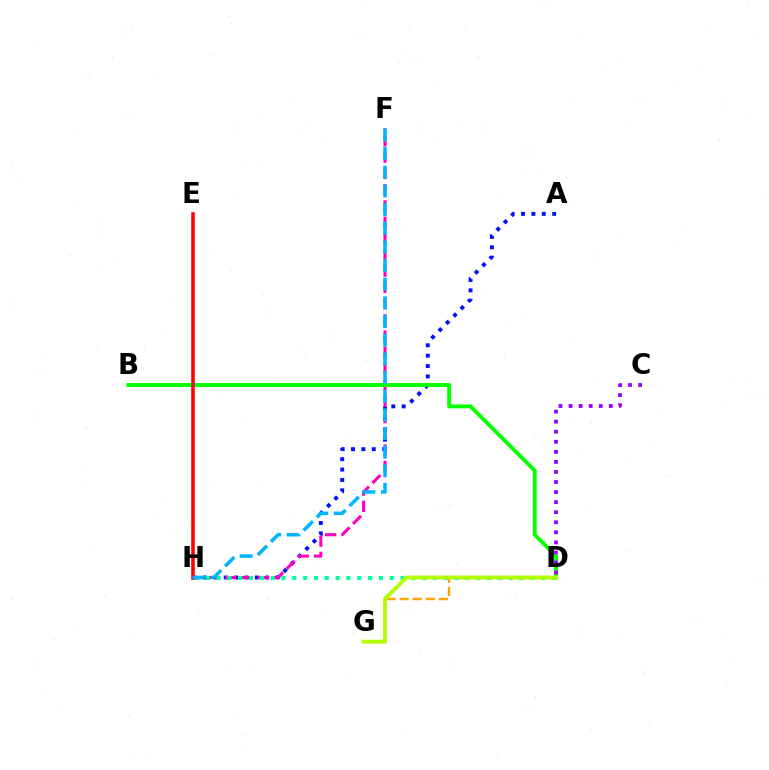{('A', 'H'): [{'color': '#0010ff', 'line_style': 'dotted', 'thickness': 2.82}], ('D', 'G'): [{'color': '#ffa500', 'line_style': 'dashed', 'thickness': 1.78}, {'color': '#b3ff00', 'line_style': 'solid', 'thickness': 2.76}], ('F', 'H'): [{'color': '#ff00bd', 'line_style': 'dashed', 'thickness': 2.21}, {'color': '#00b5ff', 'line_style': 'dashed', 'thickness': 2.53}], ('B', 'D'): [{'color': '#08ff00', 'line_style': 'solid', 'thickness': 2.83}], ('C', 'D'): [{'color': '#9b00ff', 'line_style': 'dotted', 'thickness': 2.73}], ('D', 'H'): [{'color': '#00ff9d', 'line_style': 'dotted', 'thickness': 2.94}], ('E', 'H'): [{'color': '#ff0000', 'line_style': 'solid', 'thickness': 2.56}]}